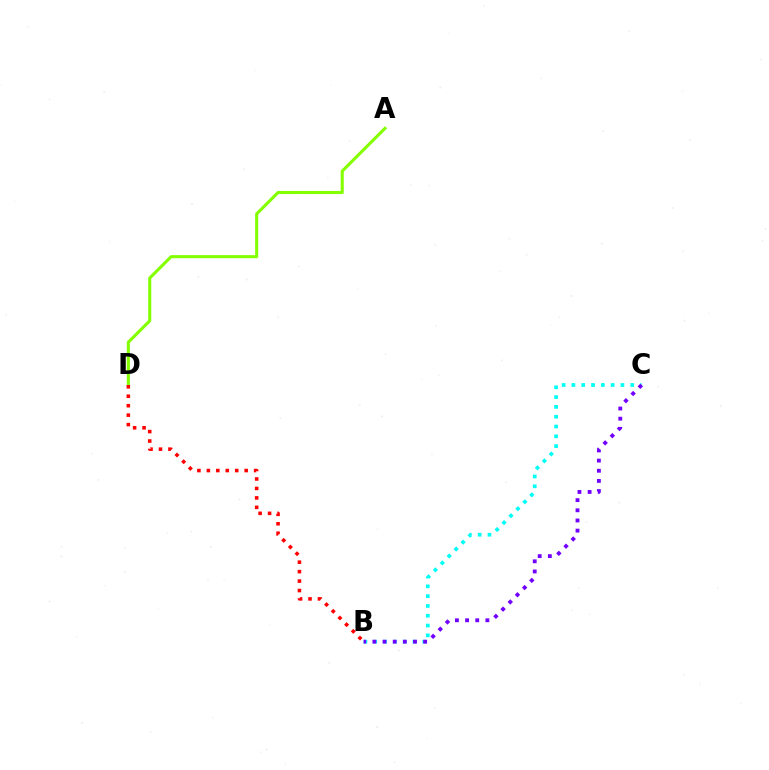{('B', 'C'): [{'color': '#00fff6', 'line_style': 'dotted', 'thickness': 2.66}, {'color': '#7200ff', 'line_style': 'dotted', 'thickness': 2.76}], ('A', 'D'): [{'color': '#84ff00', 'line_style': 'solid', 'thickness': 2.22}], ('B', 'D'): [{'color': '#ff0000', 'line_style': 'dotted', 'thickness': 2.57}]}